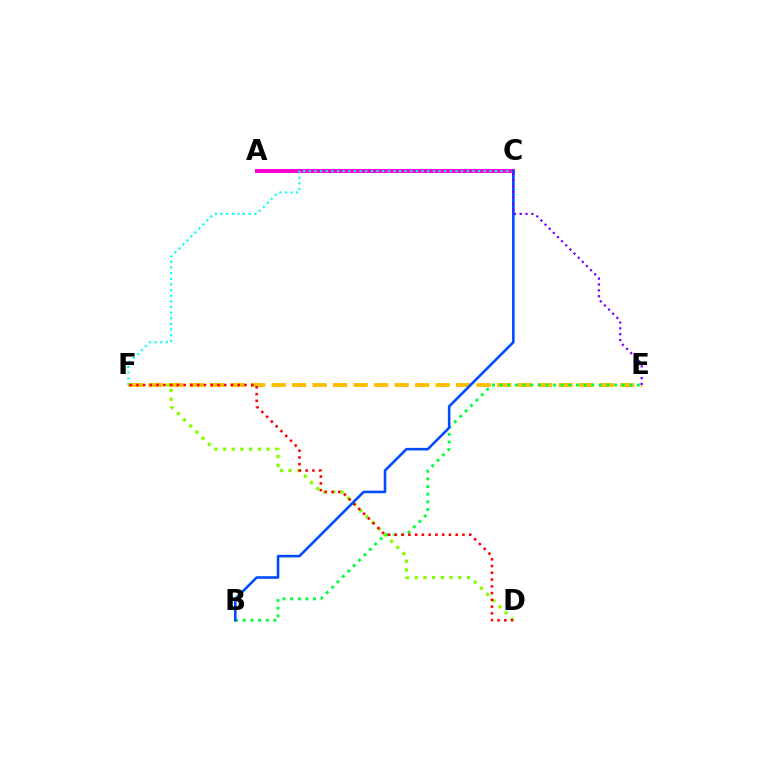{('D', 'F'): [{'color': '#84ff00', 'line_style': 'dotted', 'thickness': 2.37}, {'color': '#ff0000', 'line_style': 'dotted', 'thickness': 1.84}], ('E', 'F'): [{'color': '#ffbd00', 'line_style': 'dashed', 'thickness': 2.78}], ('A', 'C'): [{'color': '#ff00cf', 'line_style': 'solid', 'thickness': 2.87}], ('C', 'F'): [{'color': '#00fff6', 'line_style': 'dotted', 'thickness': 1.53}], ('B', 'E'): [{'color': '#00ff39', 'line_style': 'dotted', 'thickness': 2.07}], ('B', 'C'): [{'color': '#004bff', 'line_style': 'solid', 'thickness': 1.86}], ('C', 'E'): [{'color': '#7200ff', 'line_style': 'dotted', 'thickness': 1.59}]}